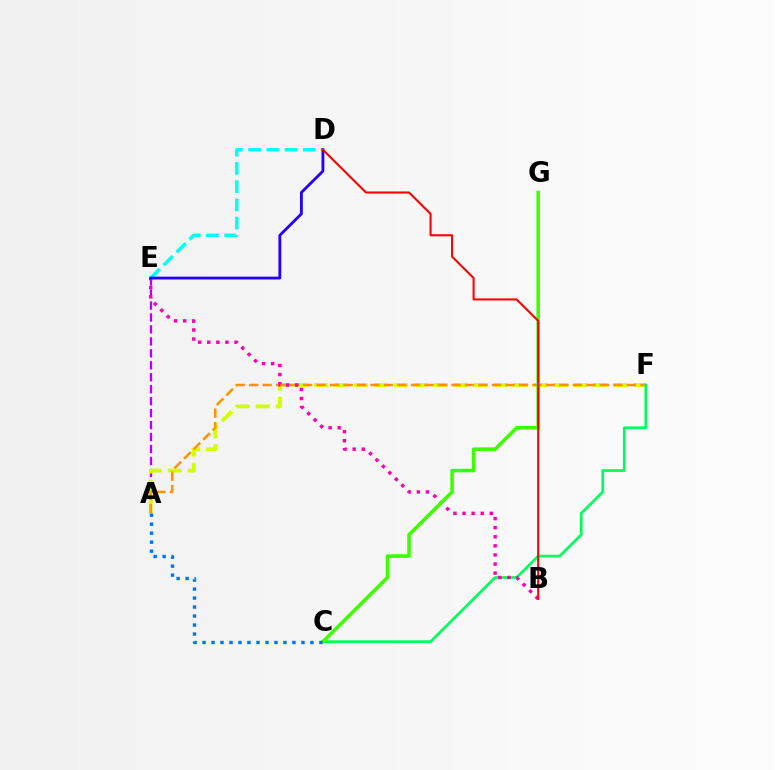{('D', 'E'): [{'color': '#00fff6', 'line_style': 'dashed', 'thickness': 2.48}, {'color': '#2500ff', 'line_style': 'solid', 'thickness': 2.04}], ('A', 'E'): [{'color': '#b900ff', 'line_style': 'dashed', 'thickness': 1.62}], ('A', 'F'): [{'color': '#d1ff00', 'line_style': 'dashed', 'thickness': 2.71}, {'color': '#ff9400', 'line_style': 'dashed', 'thickness': 1.83}], ('C', 'F'): [{'color': '#00ff5c', 'line_style': 'solid', 'thickness': 1.96}], ('B', 'E'): [{'color': '#ff00ac', 'line_style': 'dotted', 'thickness': 2.47}], ('C', 'G'): [{'color': '#3dff00', 'line_style': 'solid', 'thickness': 2.56}], ('A', 'C'): [{'color': '#0074ff', 'line_style': 'dotted', 'thickness': 2.44}], ('B', 'D'): [{'color': '#ff0000', 'line_style': 'solid', 'thickness': 1.5}]}